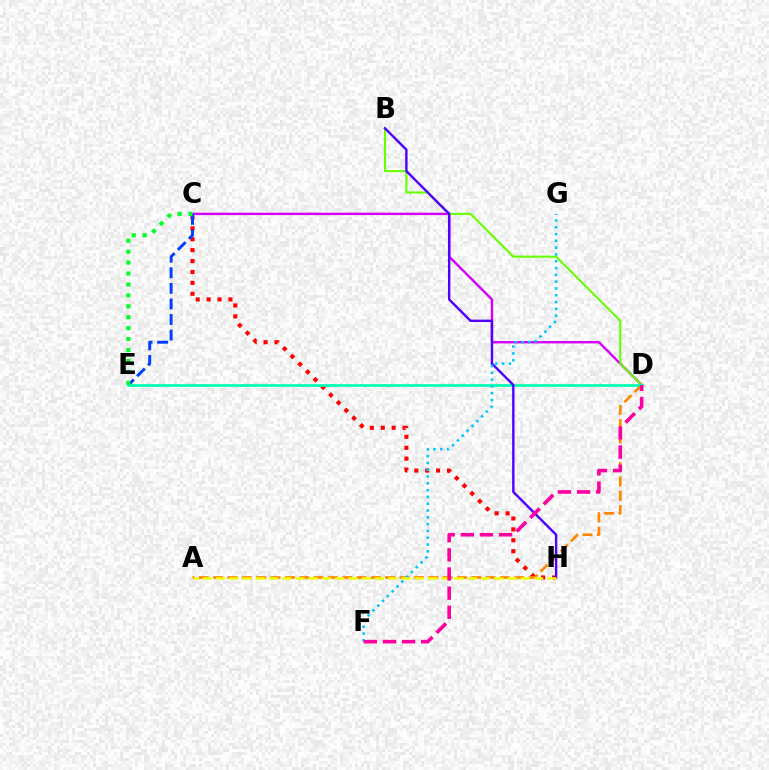{('C', 'D'): [{'color': '#d600ff', 'line_style': 'solid', 'thickness': 1.73}], ('B', 'D'): [{'color': '#66ff00', 'line_style': 'solid', 'thickness': 1.5}], ('C', 'H'): [{'color': '#ff0000', 'line_style': 'dotted', 'thickness': 2.96}], ('A', 'D'): [{'color': '#ff8800', 'line_style': 'dashed', 'thickness': 1.95}], ('C', 'E'): [{'color': '#003fff', 'line_style': 'dashed', 'thickness': 2.12}, {'color': '#00ff27', 'line_style': 'dotted', 'thickness': 2.97}], ('D', 'E'): [{'color': '#00ffaf', 'line_style': 'solid', 'thickness': 1.95}], ('B', 'H'): [{'color': '#4f00ff', 'line_style': 'solid', 'thickness': 1.73}], ('F', 'G'): [{'color': '#00c7ff', 'line_style': 'dotted', 'thickness': 1.85}], ('A', 'H'): [{'color': '#eeff00', 'line_style': 'dashed', 'thickness': 1.8}], ('D', 'F'): [{'color': '#ff00a0', 'line_style': 'dashed', 'thickness': 2.6}]}